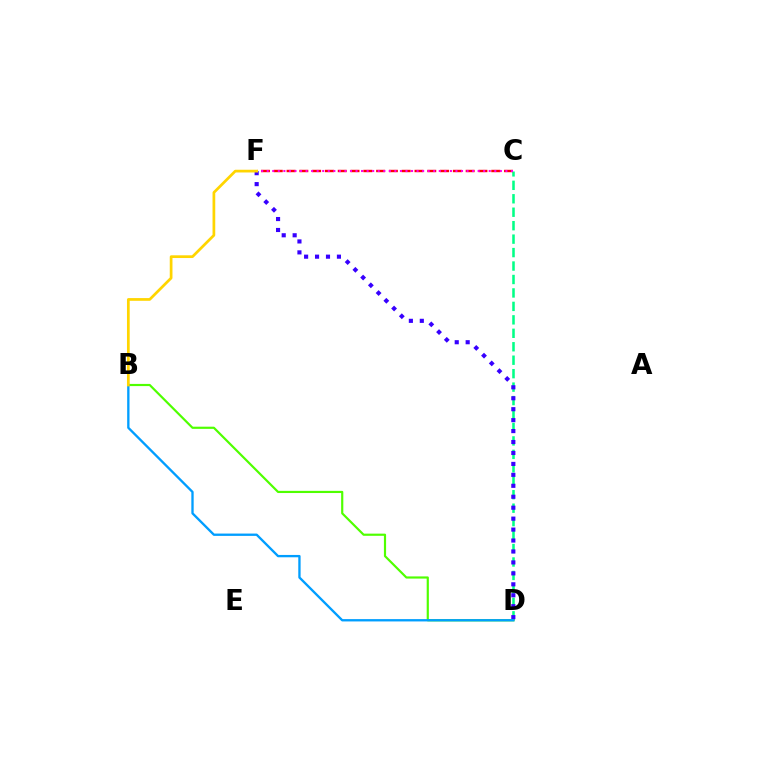{('C', 'D'): [{'color': '#00ff86', 'line_style': 'dashed', 'thickness': 1.83}], ('C', 'F'): [{'color': '#ff0000', 'line_style': 'dashed', 'thickness': 1.74}, {'color': '#ff00ed', 'line_style': 'dotted', 'thickness': 1.51}], ('B', 'D'): [{'color': '#4fff00', 'line_style': 'solid', 'thickness': 1.57}, {'color': '#009eff', 'line_style': 'solid', 'thickness': 1.68}], ('D', 'F'): [{'color': '#3700ff', 'line_style': 'dotted', 'thickness': 2.97}], ('B', 'F'): [{'color': '#ffd500', 'line_style': 'solid', 'thickness': 1.96}]}